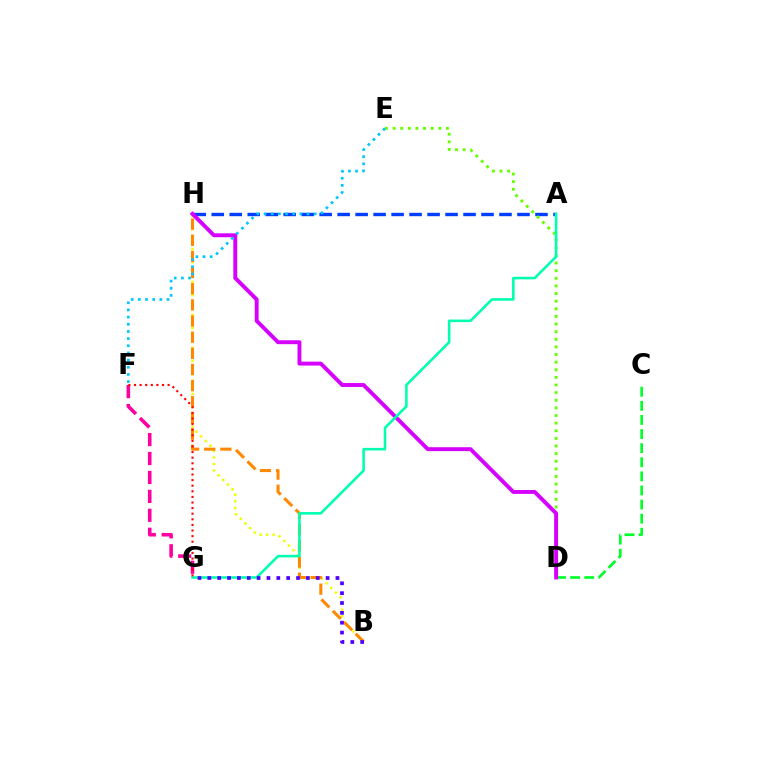{('B', 'H'): [{'color': '#eeff00', 'line_style': 'dotted', 'thickness': 1.79}, {'color': '#ff8800', 'line_style': 'dashed', 'thickness': 2.19}], ('C', 'D'): [{'color': '#00ff27', 'line_style': 'dashed', 'thickness': 1.92}], ('A', 'H'): [{'color': '#003fff', 'line_style': 'dashed', 'thickness': 2.44}], ('D', 'E'): [{'color': '#66ff00', 'line_style': 'dotted', 'thickness': 2.07}], ('D', 'H'): [{'color': '#d600ff', 'line_style': 'solid', 'thickness': 2.81}], ('E', 'F'): [{'color': '#00c7ff', 'line_style': 'dotted', 'thickness': 1.95}], ('A', 'G'): [{'color': '#00ffaf', 'line_style': 'solid', 'thickness': 1.86}], ('B', 'G'): [{'color': '#4f00ff', 'line_style': 'dotted', 'thickness': 2.68}], ('F', 'G'): [{'color': '#ff00a0', 'line_style': 'dashed', 'thickness': 2.57}, {'color': '#ff0000', 'line_style': 'dotted', 'thickness': 1.52}]}